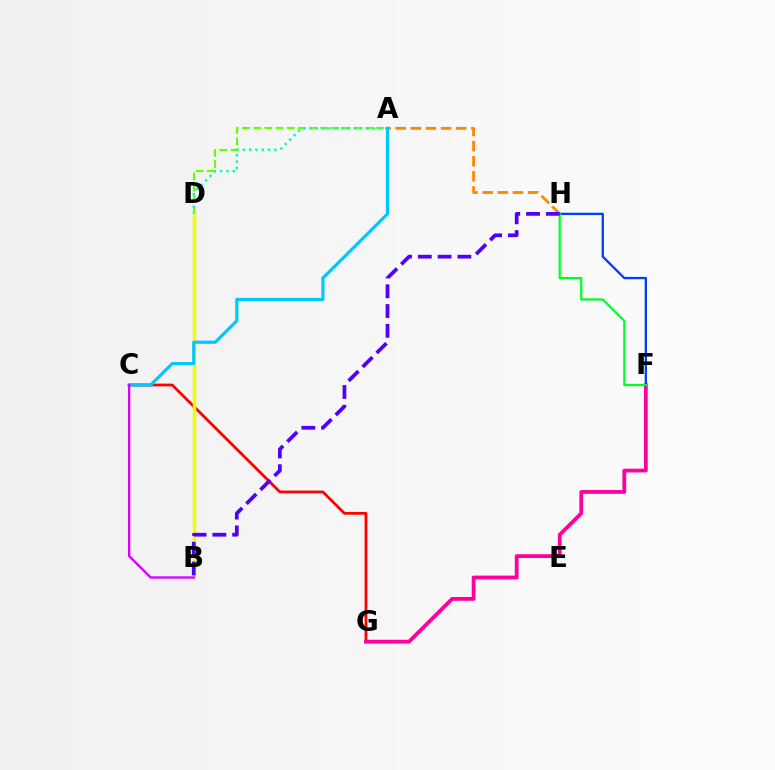{('A', 'D'): [{'color': '#66ff00', 'line_style': 'dashed', 'thickness': 1.52}, {'color': '#00ffaf', 'line_style': 'dotted', 'thickness': 1.71}], ('C', 'G'): [{'color': '#ff0000', 'line_style': 'solid', 'thickness': 2.0}], ('B', 'D'): [{'color': '#eeff00', 'line_style': 'solid', 'thickness': 2.48}], ('A', 'H'): [{'color': '#ff8800', 'line_style': 'dashed', 'thickness': 2.05}], ('A', 'C'): [{'color': '#00c7ff', 'line_style': 'solid', 'thickness': 2.28}], ('F', 'G'): [{'color': '#ff00a0', 'line_style': 'solid', 'thickness': 2.73}], ('F', 'H'): [{'color': '#003fff', 'line_style': 'solid', 'thickness': 1.67}, {'color': '#00ff27', 'line_style': 'solid', 'thickness': 1.62}], ('B', 'C'): [{'color': '#d600ff', 'line_style': 'solid', 'thickness': 1.69}], ('B', 'H'): [{'color': '#4f00ff', 'line_style': 'dashed', 'thickness': 2.69}]}